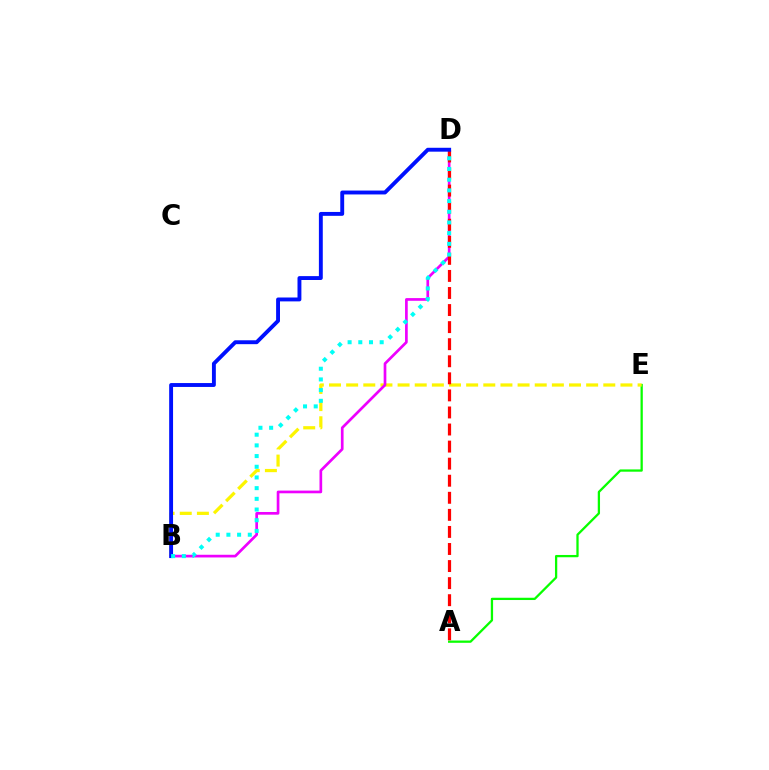{('A', 'E'): [{'color': '#08ff00', 'line_style': 'solid', 'thickness': 1.64}], ('B', 'E'): [{'color': '#fcf500', 'line_style': 'dashed', 'thickness': 2.33}], ('B', 'D'): [{'color': '#ee00ff', 'line_style': 'solid', 'thickness': 1.94}, {'color': '#0010ff', 'line_style': 'solid', 'thickness': 2.8}, {'color': '#00fff6', 'line_style': 'dotted', 'thickness': 2.9}], ('A', 'D'): [{'color': '#ff0000', 'line_style': 'dashed', 'thickness': 2.32}]}